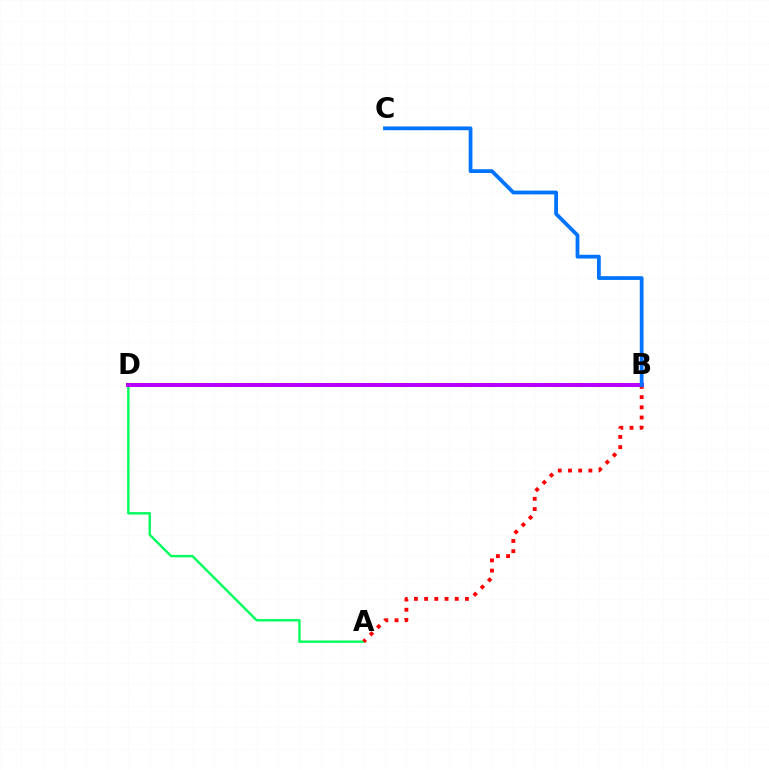{('A', 'D'): [{'color': '#00ff5c', 'line_style': 'solid', 'thickness': 1.72}], ('A', 'B'): [{'color': '#ff0000', 'line_style': 'dotted', 'thickness': 2.77}], ('B', 'D'): [{'color': '#d1ff00', 'line_style': 'dashed', 'thickness': 2.98}, {'color': '#b900ff', 'line_style': 'solid', 'thickness': 2.86}], ('B', 'C'): [{'color': '#0074ff', 'line_style': 'solid', 'thickness': 2.71}]}